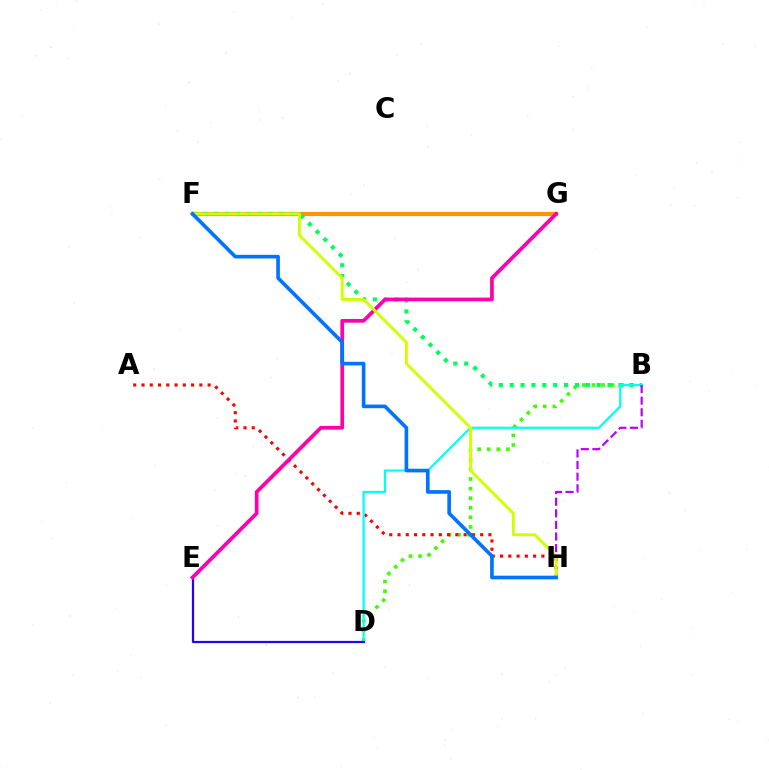{('B', 'D'): [{'color': '#3dff00', 'line_style': 'dotted', 'thickness': 2.61}, {'color': '#00fff6', 'line_style': 'solid', 'thickness': 1.6}], ('F', 'G'): [{'color': '#ff9400', 'line_style': 'solid', 'thickness': 2.98}], ('A', 'H'): [{'color': '#ff0000', 'line_style': 'dotted', 'thickness': 2.25}], ('B', 'F'): [{'color': '#00ff5c', 'line_style': 'dotted', 'thickness': 2.95}], ('B', 'H'): [{'color': '#b900ff', 'line_style': 'dashed', 'thickness': 1.58}], ('D', 'E'): [{'color': '#2500ff', 'line_style': 'solid', 'thickness': 1.59}], ('E', 'G'): [{'color': '#ff00ac', 'line_style': 'solid', 'thickness': 2.67}], ('F', 'H'): [{'color': '#d1ff00', 'line_style': 'solid', 'thickness': 2.09}, {'color': '#0074ff', 'line_style': 'solid', 'thickness': 2.63}]}